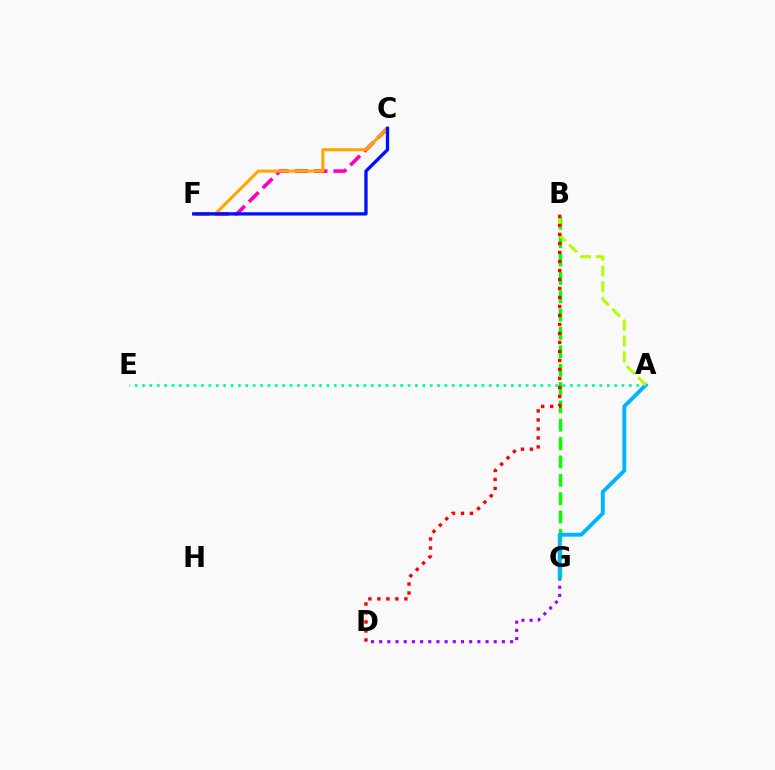{('C', 'F'): [{'color': '#ff00bd', 'line_style': 'dashed', 'thickness': 2.64}, {'color': '#ffa500', 'line_style': 'solid', 'thickness': 2.2}, {'color': '#0010ff', 'line_style': 'solid', 'thickness': 2.37}], ('A', 'E'): [{'color': '#00ff9d', 'line_style': 'dotted', 'thickness': 2.0}], ('B', 'G'): [{'color': '#08ff00', 'line_style': 'dashed', 'thickness': 2.49}], ('D', 'G'): [{'color': '#9b00ff', 'line_style': 'dotted', 'thickness': 2.22}], ('A', 'G'): [{'color': '#00b5ff', 'line_style': 'solid', 'thickness': 2.81}], ('A', 'B'): [{'color': '#b3ff00', 'line_style': 'dashed', 'thickness': 2.15}], ('B', 'D'): [{'color': '#ff0000', 'line_style': 'dotted', 'thickness': 2.45}]}